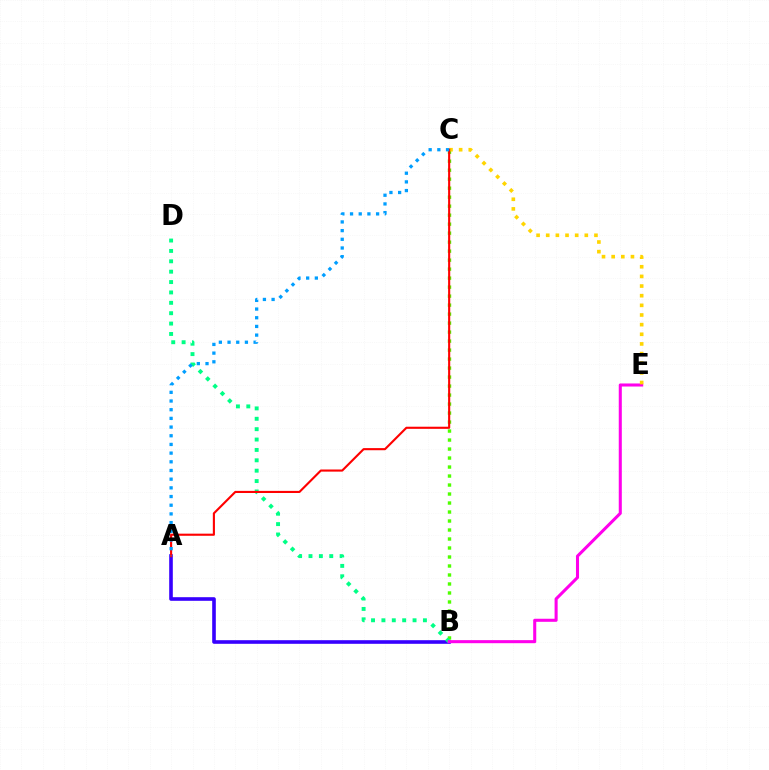{('A', 'B'): [{'color': '#3700ff', 'line_style': 'solid', 'thickness': 2.6}], ('B', 'C'): [{'color': '#4fff00', 'line_style': 'dotted', 'thickness': 2.44}], ('B', 'D'): [{'color': '#00ff86', 'line_style': 'dotted', 'thickness': 2.82}], ('B', 'E'): [{'color': '#ff00ed', 'line_style': 'solid', 'thickness': 2.2}], ('C', 'E'): [{'color': '#ffd500', 'line_style': 'dotted', 'thickness': 2.62}], ('A', 'C'): [{'color': '#ff0000', 'line_style': 'solid', 'thickness': 1.53}, {'color': '#009eff', 'line_style': 'dotted', 'thickness': 2.36}]}